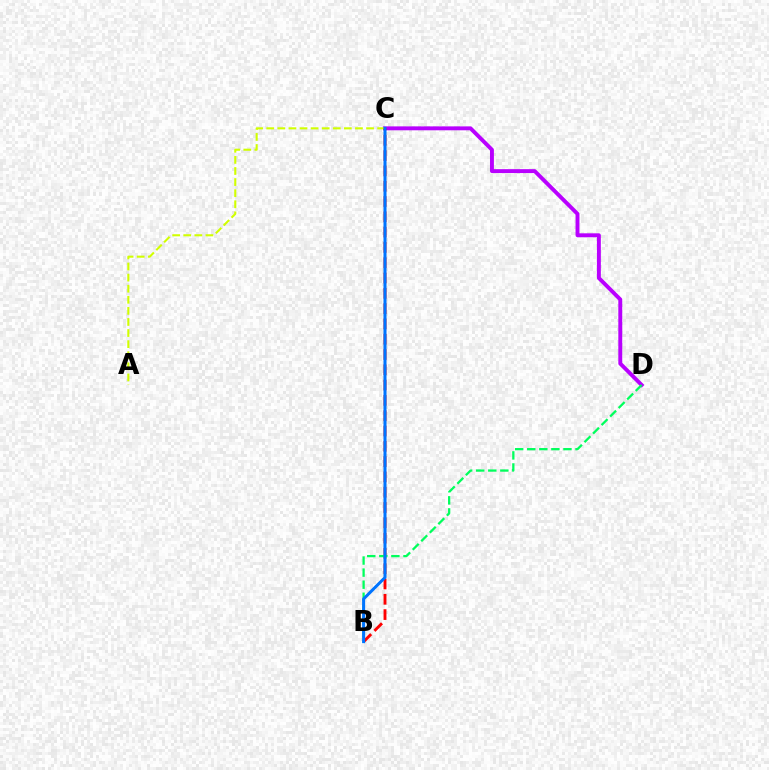{('C', 'D'): [{'color': '#b900ff', 'line_style': 'solid', 'thickness': 2.82}], ('A', 'C'): [{'color': '#d1ff00', 'line_style': 'dashed', 'thickness': 1.51}], ('B', 'C'): [{'color': '#ff0000', 'line_style': 'dashed', 'thickness': 2.08}, {'color': '#0074ff', 'line_style': 'solid', 'thickness': 2.18}], ('B', 'D'): [{'color': '#00ff5c', 'line_style': 'dashed', 'thickness': 1.64}]}